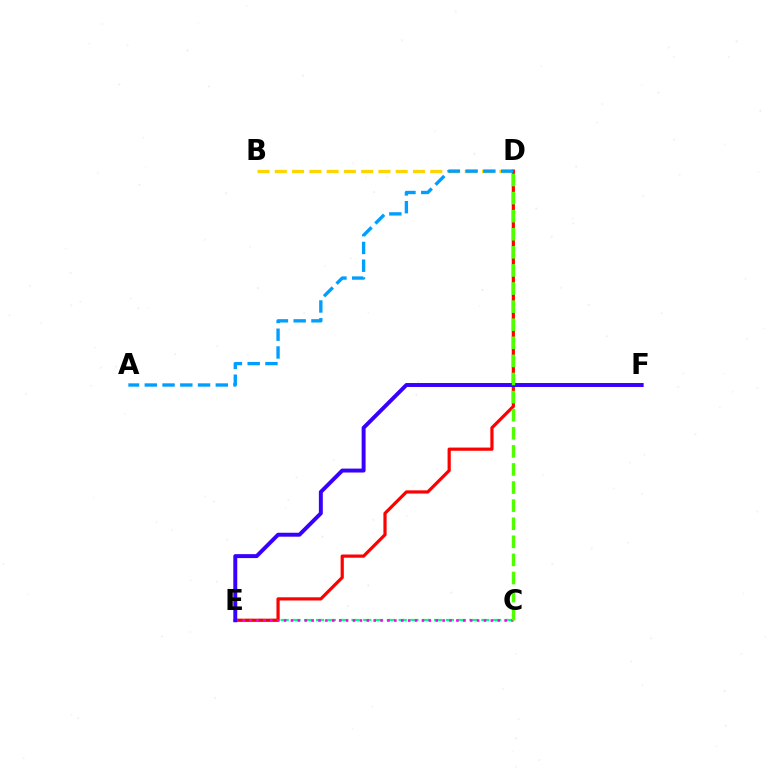{('B', 'D'): [{'color': '#ffd500', 'line_style': 'dashed', 'thickness': 2.35}], ('C', 'E'): [{'color': '#00ff86', 'line_style': 'dashed', 'thickness': 1.6}, {'color': '#ff00ed', 'line_style': 'dotted', 'thickness': 1.87}], ('D', 'E'): [{'color': '#ff0000', 'line_style': 'solid', 'thickness': 2.3}], ('E', 'F'): [{'color': '#3700ff', 'line_style': 'solid', 'thickness': 2.83}], ('C', 'D'): [{'color': '#4fff00', 'line_style': 'dashed', 'thickness': 2.46}], ('A', 'D'): [{'color': '#009eff', 'line_style': 'dashed', 'thickness': 2.41}]}